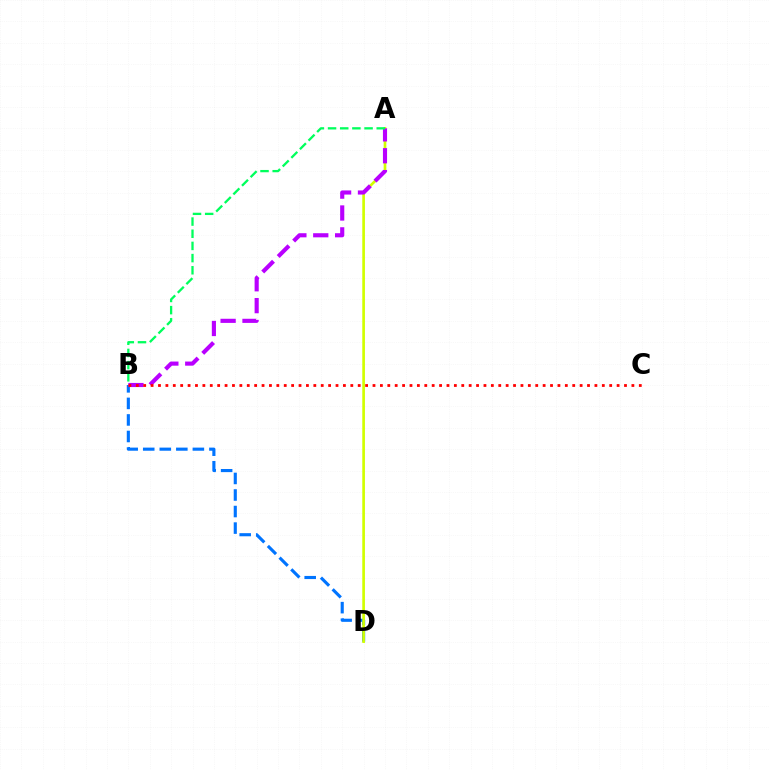{('B', 'D'): [{'color': '#0074ff', 'line_style': 'dashed', 'thickness': 2.25}], ('A', 'D'): [{'color': '#d1ff00', 'line_style': 'solid', 'thickness': 1.92}], ('A', 'B'): [{'color': '#b900ff', 'line_style': 'dashed', 'thickness': 2.97}, {'color': '#00ff5c', 'line_style': 'dashed', 'thickness': 1.65}], ('B', 'C'): [{'color': '#ff0000', 'line_style': 'dotted', 'thickness': 2.01}]}